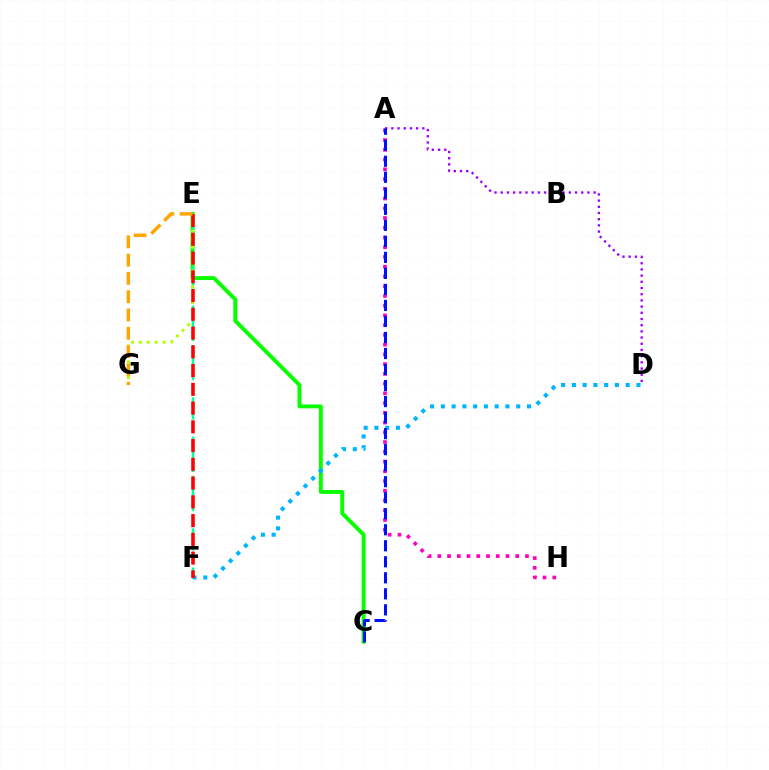{('C', 'E'): [{'color': '#08ff00', 'line_style': 'solid', 'thickness': 2.81}], ('A', 'H'): [{'color': '#ff00bd', 'line_style': 'dotted', 'thickness': 2.65}], ('E', 'F'): [{'color': '#00ff9d', 'line_style': 'dashed', 'thickness': 1.78}, {'color': '#ff0000', 'line_style': 'dashed', 'thickness': 2.55}], ('A', 'D'): [{'color': '#9b00ff', 'line_style': 'dotted', 'thickness': 1.68}], ('E', 'G'): [{'color': '#b3ff00', 'line_style': 'dotted', 'thickness': 2.15}, {'color': '#ffa500', 'line_style': 'dashed', 'thickness': 2.49}], ('D', 'F'): [{'color': '#00b5ff', 'line_style': 'dotted', 'thickness': 2.92}], ('A', 'C'): [{'color': '#0010ff', 'line_style': 'dashed', 'thickness': 2.18}]}